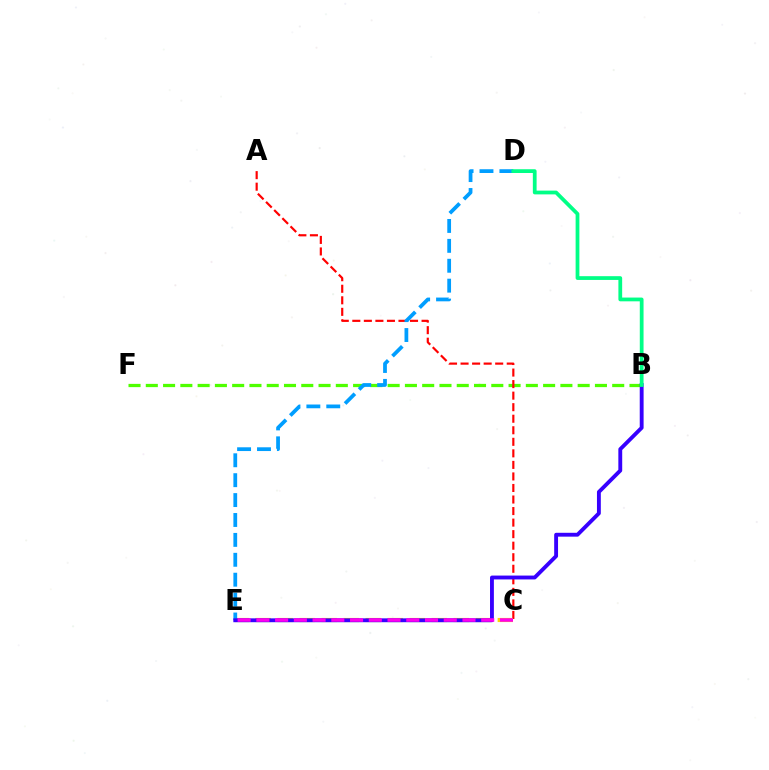{('B', 'F'): [{'color': '#4fff00', 'line_style': 'dashed', 'thickness': 2.35}], ('A', 'C'): [{'color': '#ff0000', 'line_style': 'dashed', 'thickness': 1.57}], ('C', 'E'): [{'color': '#ffd500', 'line_style': 'dashed', 'thickness': 2.99}, {'color': '#ff00ed', 'line_style': 'dashed', 'thickness': 2.55}], ('D', 'E'): [{'color': '#009eff', 'line_style': 'dashed', 'thickness': 2.7}], ('B', 'E'): [{'color': '#3700ff', 'line_style': 'solid', 'thickness': 2.78}], ('B', 'D'): [{'color': '#00ff86', 'line_style': 'solid', 'thickness': 2.71}]}